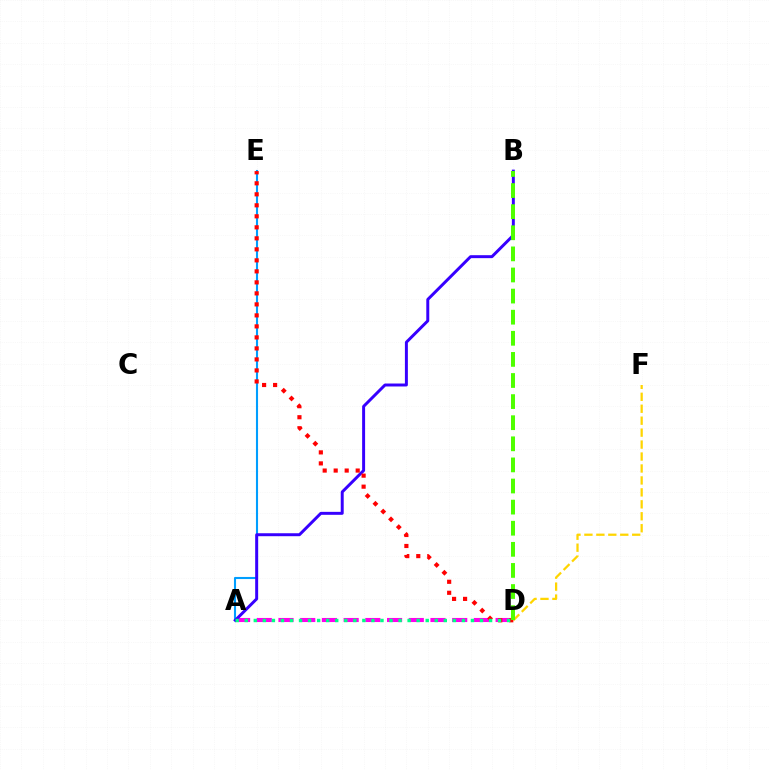{('A', 'D'): [{'color': '#ff00ed', 'line_style': 'dashed', 'thickness': 2.95}, {'color': '#00ff86', 'line_style': 'dotted', 'thickness': 2.46}], ('A', 'E'): [{'color': '#009eff', 'line_style': 'solid', 'thickness': 1.52}], ('D', 'F'): [{'color': '#ffd500', 'line_style': 'dashed', 'thickness': 1.62}], ('A', 'B'): [{'color': '#3700ff', 'line_style': 'solid', 'thickness': 2.13}], ('D', 'E'): [{'color': '#ff0000', 'line_style': 'dotted', 'thickness': 2.99}], ('B', 'D'): [{'color': '#4fff00', 'line_style': 'dashed', 'thickness': 2.87}]}